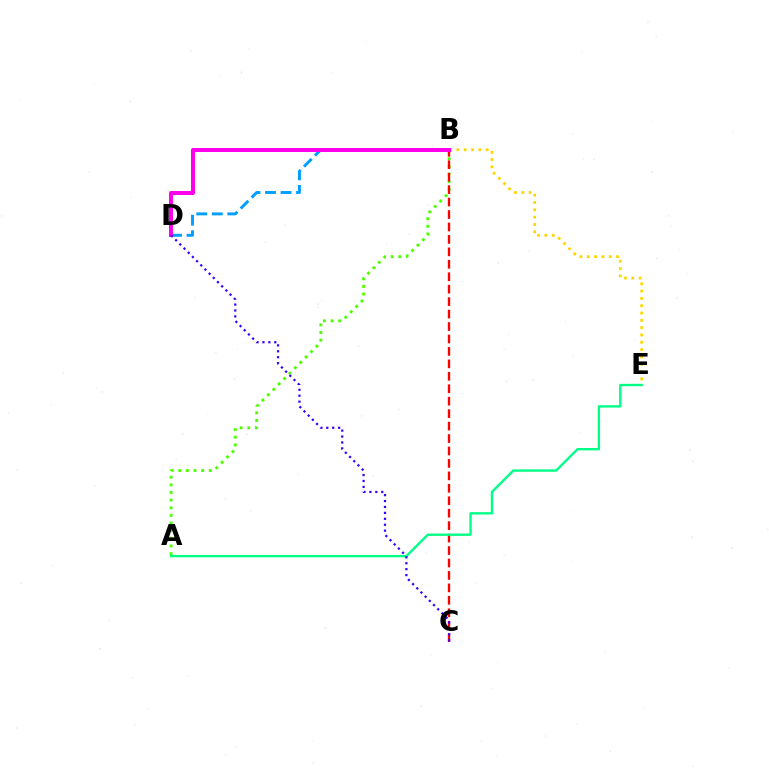{('B', 'D'): [{'color': '#009eff', 'line_style': 'dashed', 'thickness': 2.11}, {'color': '#ff00ed', 'line_style': 'solid', 'thickness': 2.89}], ('B', 'E'): [{'color': '#ffd500', 'line_style': 'dotted', 'thickness': 1.99}], ('A', 'B'): [{'color': '#4fff00', 'line_style': 'dotted', 'thickness': 2.07}], ('B', 'C'): [{'color': '#ff0000', 'line_style': 'dashed', 'thickness': 1.69}], ('A', 'E'): [{'color': '#00ff86', 'line_style': 'solid', 'thickness': 1.71}], ('C', 'D'): [{'color': '#3700ff', 'line_style': 'dotted', 'thickness': 1.61}]}